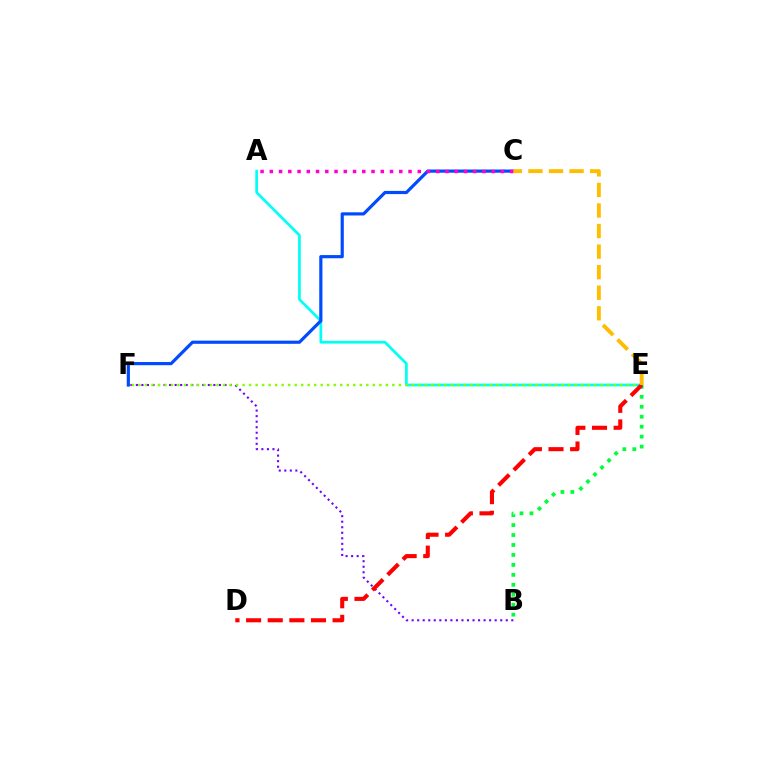{('A', 'E'): [{'color': '#00fff6', 'line_style': 'solid', 'thickness': 1.96}], ('C', 'F'): [{'color': '#004bff', 'line_style': 'solid', 'thickness': 2.29}], ('B', 'F'): [{'color': '#7200ff', 'line_style': 'dotted', 'thickness': 1.5}], ('B', 'E'): [{'color': '#00ff39', 'line_style': 'dotted', 'thickness': 2.7}], ('E', 'F'): [{'color': '#84ff00', 'line_style': 'dotted', 'thickness': 1.77}], ('A', 'C'): [{'color': '#ff00cf', 'line_style': 'dotted', 'thickness': 2.51}], ('D', 'E'): [{'color': '#ff0000', 'line_style': 'dashed', 'thickness': 2.94}], ('C', 'E'): [{'color': '#ffbd00', 'line_style': 'dashed', 'thickness': 2.79}]}